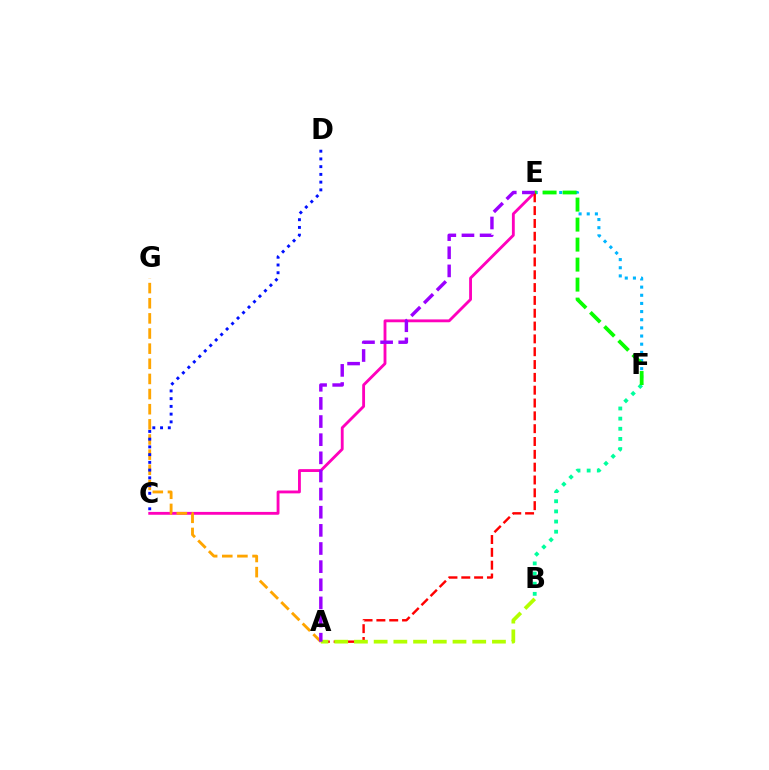{('E', 'F'): [{'color': '#00b5ff', 'line_style': 'dotted', 'thickness': 2.21}, {'color': '#08ff00', 'line_style': 'dashed', 'thickness': 2.72}], ('C', 'E'): [{'color': '#ff00bd', 'line_style': 'solid', 'thickness': 2.05}], ('B', 'F'): [{'color': '#00ff9d', 'line_style': 'dotted', 'thickness': 2.76}], ('A', 'E'): [{'color': '#ff0000', 'line_style': 'dashed', 'thickness': 1.74}, {'color': '#9b00ff', 'line_style': 'dashed', 'thickness': 2.46}], ('A', 'G'): [{'color': '#ffa500', 'line_style': 'dashed', 'thickness': 2.06}], ('A', 'B'): [{'color': '#b3ff00', 'line_style': 'dashed', 'thickness': 2.68}], ('C', 'D'): [{'color': '#0010ff', 'line_style': 'dotted', 'thickness': 2.1}]}